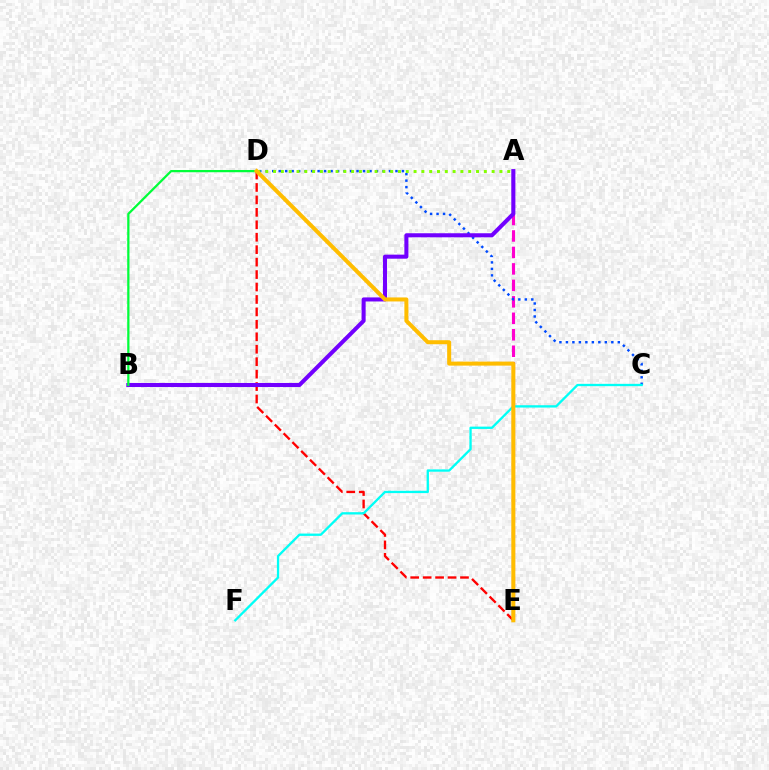{('A', 'E'): [{'color': '#ff00cf', 'line_style': 'dashed', 'thickness': 2.24}], ('D', 'E'): [{'color': '#ff0000', 'line_style': 'dashed', 'thickness': 1.69}, {'color': '#ffbd00', 'line_style': 'solid', 'thickness': 2.89}], ('C', 'D'): [{'color': '#004bff', 'line_style': 'dotted', 'thickness': 1.76}], ('A', 'D'): [{'color': '#84ff00', 'line_style': 'dotted', 'thickness': 2.12}], ('A', 'B'): [{'color': '#7200ff', 'line_style': 'solid', 'thickness': 2.92}], ('B', 'D'): [{'color': '#00ff39', 'line_style': 'solid', 'thickness': 1.62}], ('C', 'F'): [{'color': '#00fff6', 'line_style': 'solid', 'thickness': 1.67}]}